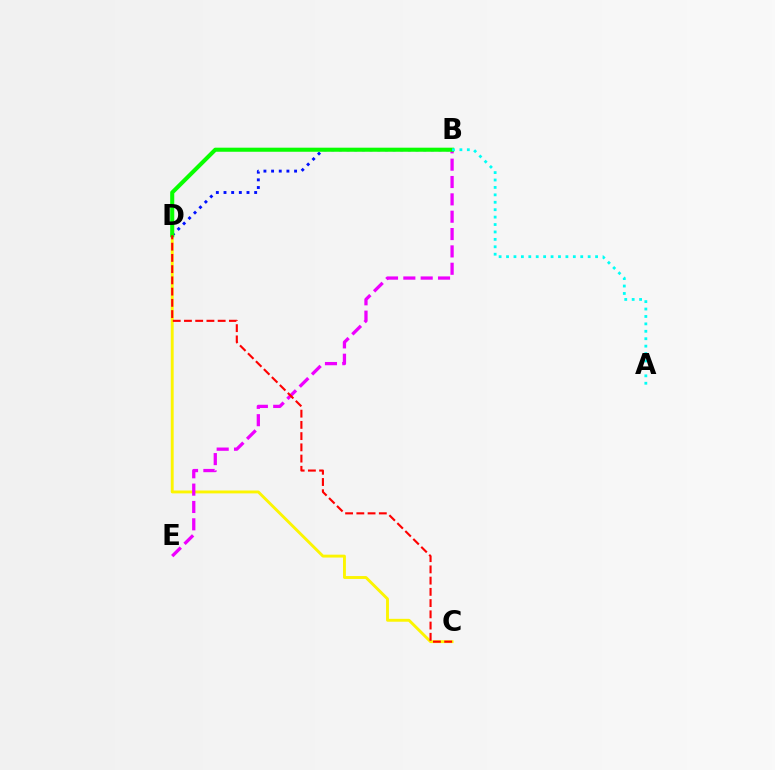{('C', 'D'): [{'color': '#fcf500', 'line_style': 'solid', 'thickness': 2.08}, {'color': '#ff0000', 'line_style': 'dashed', 'thickness': 1.53}], ('B', 'E'): [{'color': '#ee00ff', 'line_style': 'dashed', 'thickness': 2.36}], ('B', 'D'): [{'color': '#0010ff', 'line_style': 'dotted', 'thickness': 2.08}, {'color': '#08ff00', 'line_style': 'solid', 'thickness': 2.93}], ('A', 'B'): [{'color': '#00fff6', 'line_style': 'dotted', 'thickness': 2.02}]}